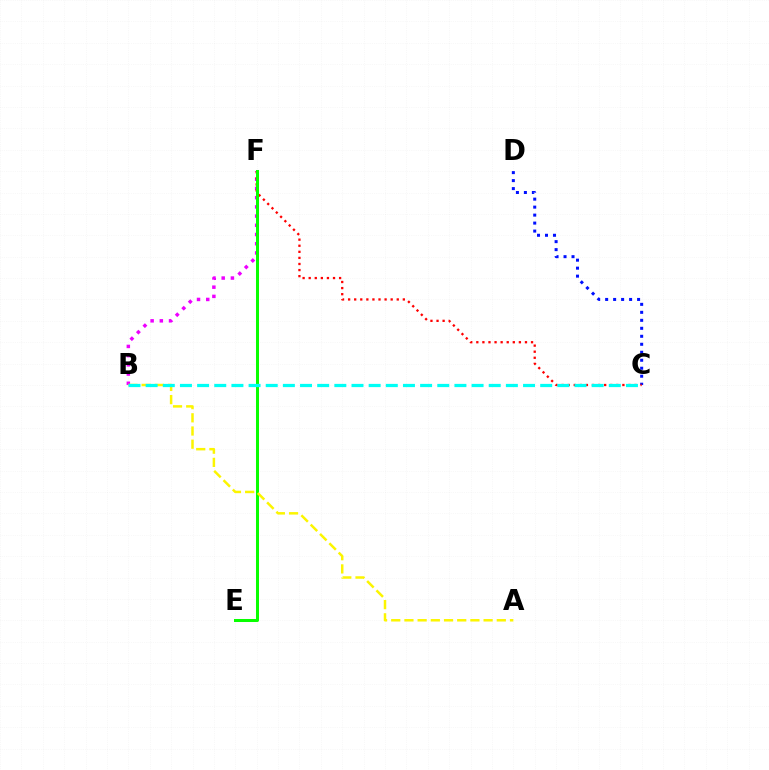{('C', 'D'): [{'color': '#0010ff', 'line_style': 'dotted', 'thickness': 2.17}], ('B', 'F'): [{'color': '#ee00ff', 'line_style': 'dotted', 'thickness': 2.5}], ('C', 'F'): [{'color': '#ff0000', 'line_style': 'dotted', 'thickness': 1.65}], ('E', 'F'): [{'color': '#08ff00', 'line_style': 'solid', 'thickness': 2.17}], ('A', 'B'): [{'color': '#fcf500', 'line_style': 'dashed', 'thickness': 1.79}], ('B', 'C'): [{'color': '#00fff6', 'line_style': 'dashed', 'thickness': 2.33}]}